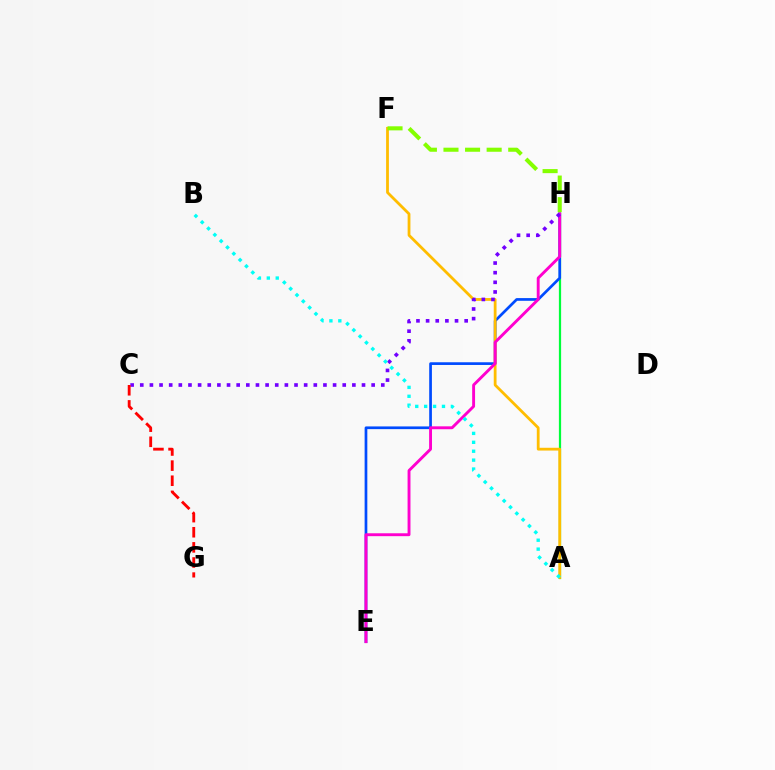{('A', 'H'): [{'color': '#00ff39', 'line_style': 'solid', 'thickness': 1.61}], ('E', 'H'): [{'color': '#004bff', 'line_style': 'solid', 'thickness': 1.94}, {'color': '#ff00cf', 'line_style': 'solid', 'thickness': 2.09}], ('A', 'F'): [{'color': '#ffbd00', 'line_style': 'solid', 'thickness': 2.01}], ('C', 'H'): [{'color': '#7200ff', 'line_style': 'dotted', 'thickness': 2.62}], ('A', 'B'): [{'color': '#00fff6', 'line_style': 'dotted', 'thickness': 2.42}], ('F', 'H'): [{'color': '#84ff00', 'line_style': 'dashed', 'thickness': 2.93}], ('C', 'G'): [{'color': '#ff0000', 'line_style': 'dashed', 'thickness': 2.05}]}